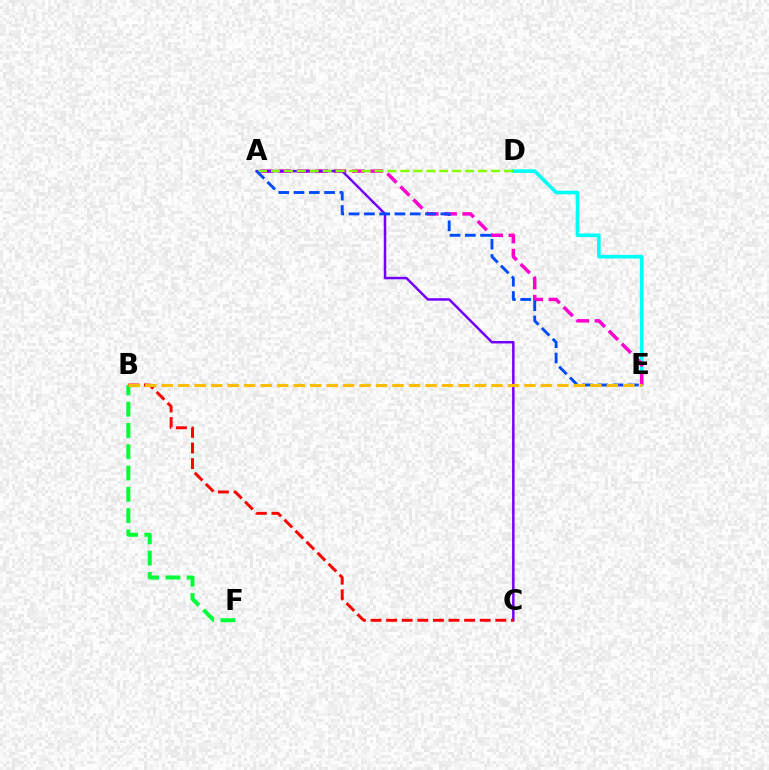{('D', 'E'): [{'color': '#00fff6', 'line_style': 'solid', 'thickness': 2.59}], ('A', 'E'): [{'color': '#ff00cf', 'line_style': 'dashed', 'thickness': 2.49}, {'color': '#004bff', 'line_style': 'dashed', 'thickness': 2.08}], ('B', 'F'): [{'color': '#00ff39', 'line_style': 'dashed', 'thickness': 2.89}], ('A', 'C'): [{'color': '#7200ff', 'line_style': 'solid', 'thickness': 1.78}], ('A', 'D'): [{'color': '#84ff00', 'line_style': 'dashed', 'thickness': 1.76}], ('B', 'C'): [{'color': '#ff0000', 'line_style': 'dashed', 'thickness': 2.12}], ('B', 'E'): [{'color': '#ffbd00', 'line_style': 'dashed', 'thickness': 2.24}]}